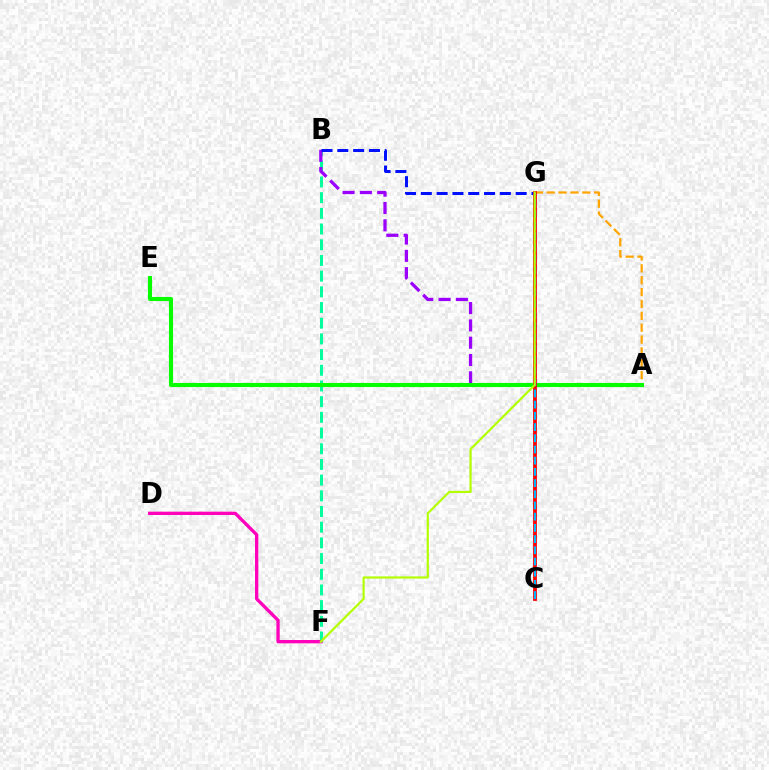{('B', 'F'): [{'color': '#00ff9d', 'line_style': 'dashed', 'thickness': 2.13}], ('A', 'G'): [{'color': '#ffa500', 'line_style': 'dashed', 'thickness': 1.61}], ('A', 'B'): [{'color': '#9b00ff', 'line_style': 'dashed', 'thickness': 2.35}], ('A', 'E'): [{'color': '#08ff00', 'line_style': 'solid', 'thickness': 2.95}], ('B', 'G'): [{'color': '#0010ff', 'line_style': 'dashed', 'thickness': 2.15}], ('C', 'G'): [{'color': '#ff0000', 'line_style': 'solid', 'thickness': 2.73}, {'color': '#00b5ff', 'line_style': 'dashed', 'thickness': 1.52}], ('D', 'F'): [{'color': '#ff00bd', 'line_style': 'solid', 'thickness': 2.39}], ('F', 'G'): [{'color': '#b3ff00', 'line_style': 'solid', 'thickness': 1.56}]}